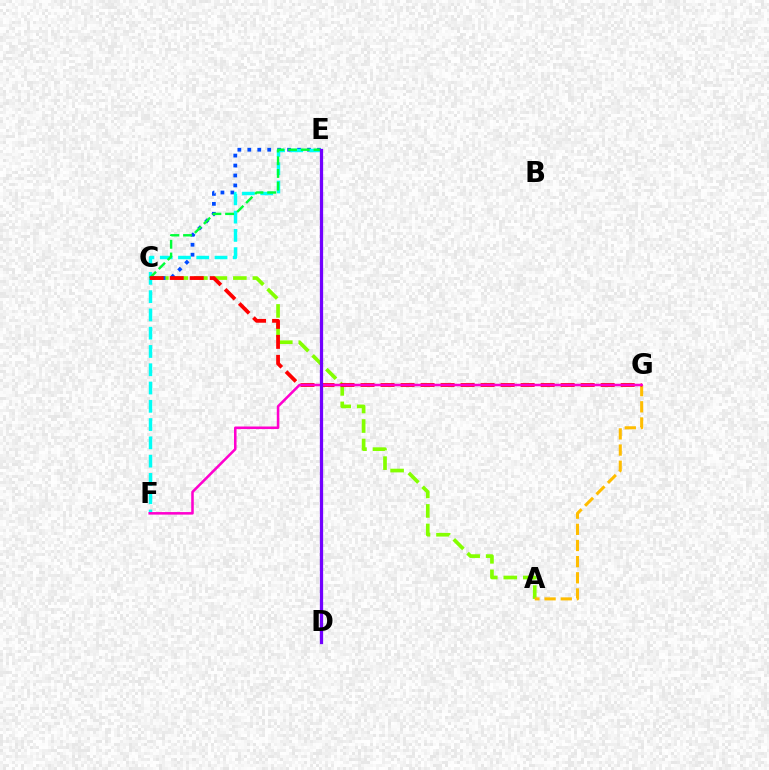{('A', 'C'): [{'color': '#84ff00', 'line_style': 'dashed', 'thickness': 2.65}], ('C', 'E'): [{'color': '#004bff', 'line_style': 'dotted', 'thickness': 2.7}, {'color': '#00ff39', 'line_style': 'dashed', 'thickness': 1.73}], ('E', 'F'): [{'color': '#00fff6', 'line_style': 'dashed', 'thickness': 2.48}], ('A', 'G'): [{'color': '#ffbd00', 'line_style': 'dashed', 'thickness': 2.2}], ('C', 'G'): [{'color': '#ff0000', 'line_style': 'dashed', 'thickness': 2.72}], ('F', 'G'): [{'color': '#ff00cf', 'line_style': 'solid', 'thickness': 1.83}], ('D', 'E'): [{'color': '#7200ff', 'line_style': 'solid', 'thickness': 2.35}]}